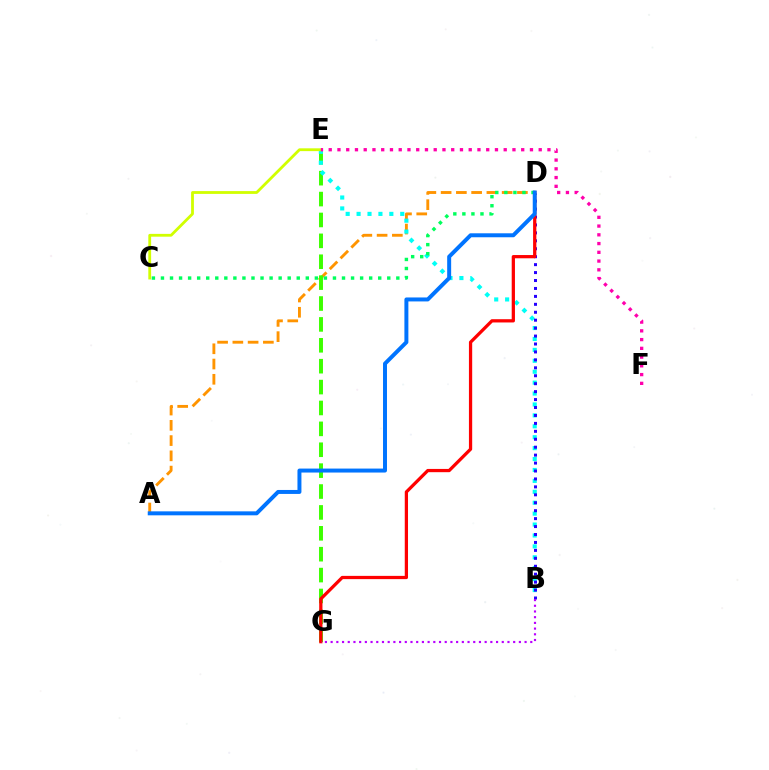{('A', 'D'): [{'color': '#ff9400', 'line_style': 'dashed', 'thickness': 2.07}, {'color': '#0074ff', 'line_style': 'solid', 'thickness': 2.86}], ('E', 'G'): [{'color': '#3dff00', 'line_style': 'dashed', 'thickness': 2.84}], ('B', 'E'): [{'color': '#00fff6', 'line_style': 'dotted', 'thickness': 2.97}], ('B', 'D'): [{'color': '#2500ff', 'line_style': 'dotted', 'thickness': 2.16}], ('D', 'G'): [{'color': '#ff0000', 'line_style': 'solid', 'thickness': 2.34}], ('C', 'D'): [{'color': '#00ff5c', 'line_style': 'dotted', 'thickness': 2.46}], ('B', 'G'): [{'color': '#b900ff', 'line_style': 'dotted', 'thickness': 1.55}], ('C', 'E'): [{'color': '#d1ff00', 'line_style': 'solid', 'thickness': 2.02}], ('E', 'F'): [{'color': '#ff00ac', 'line_style': 'dotted', 'thickness': 2.38}]}